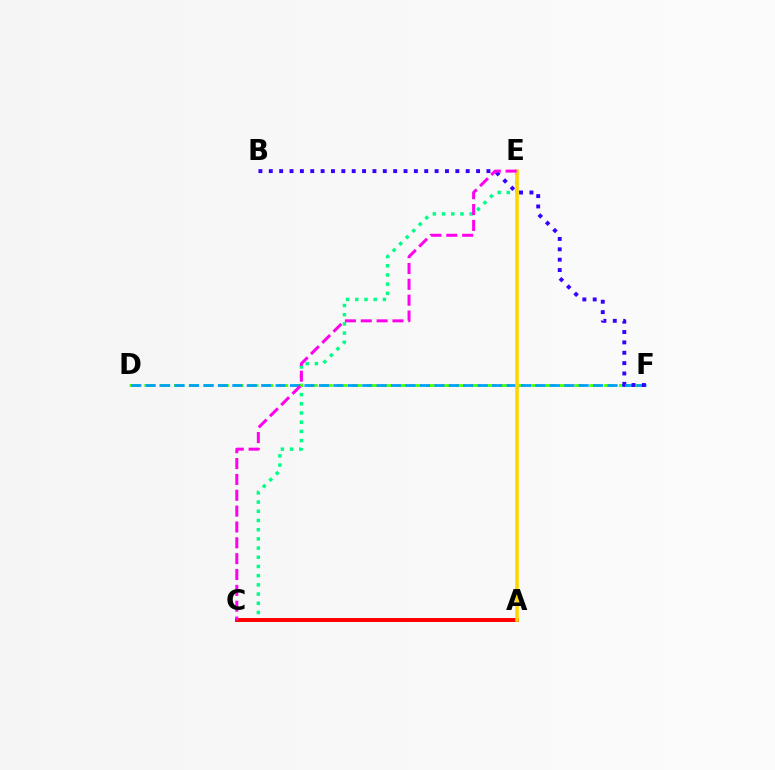{('C', 'E'): [{'color': '#00ff86', 'line_style': 'dotted', 'thickness': 2.5}, {'color': '#ff00ed', 'line_style': 'dashed', 'thickness': 2.15}], ('D', 'F'): [{'color': '#4fff00', 'line_style': 'dashed', 'thickness': 2.01}, {'color': '#009eff', 'line_style': 'dashed', 'thickness': 1.96}], ('A', 'C'): [{'color': '#ff0000', 'line_style': 'solid', 'thickness': 2.84}], ('B', 'F'): [{'color': '#3700ff', 'line_style': 'dotted', 'thickness': 2.82}], ('A', 'E'): [{'color': '#ffd500', 'line_style': 'solid', 'thickness': 2.57}]}